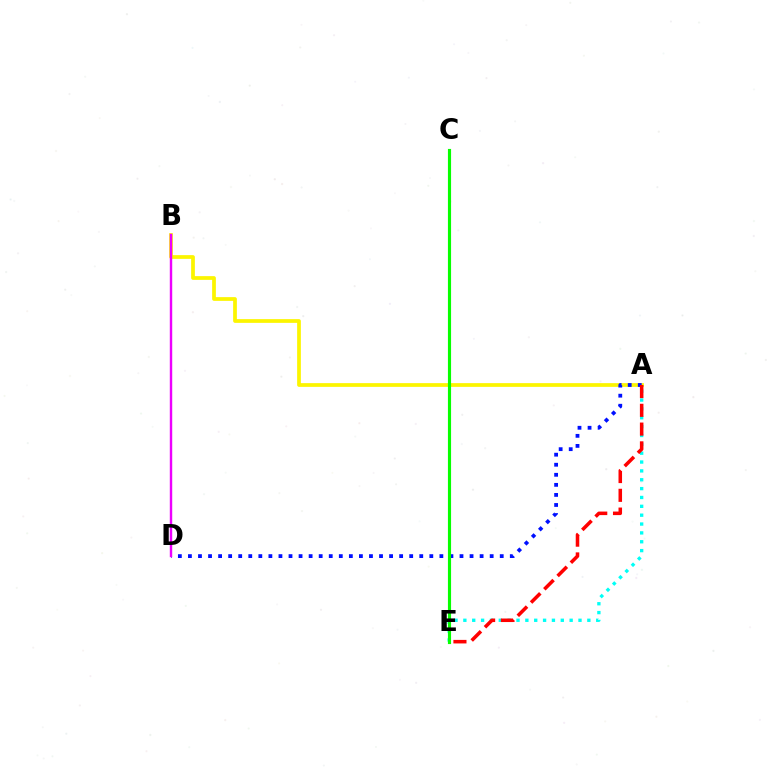{('A', 'E'): [{'color': '#00fff6', 'line_style': 'dotted', 'thickness': 2.41}, {'color': '#ff0000', 'line_style': 'dashed', 'thickness': 2.55}], ('A', 'B'): [{'color': '#fcf500', 'line_style': 'solid', 'thickness': 2.69}], ('A', 'D'): [{'color': '#0010ff', 'line_style': 'dotted', 'thickness': 2.73}], ('C', 'E'): [{'color': '#08ff00', 'line_style': 'solid', 'thickness': 2.26}], ('B', 'D'): [{'color': '#ee00ff', 'line_style': 'solid', 'thickness': 1.74}]}